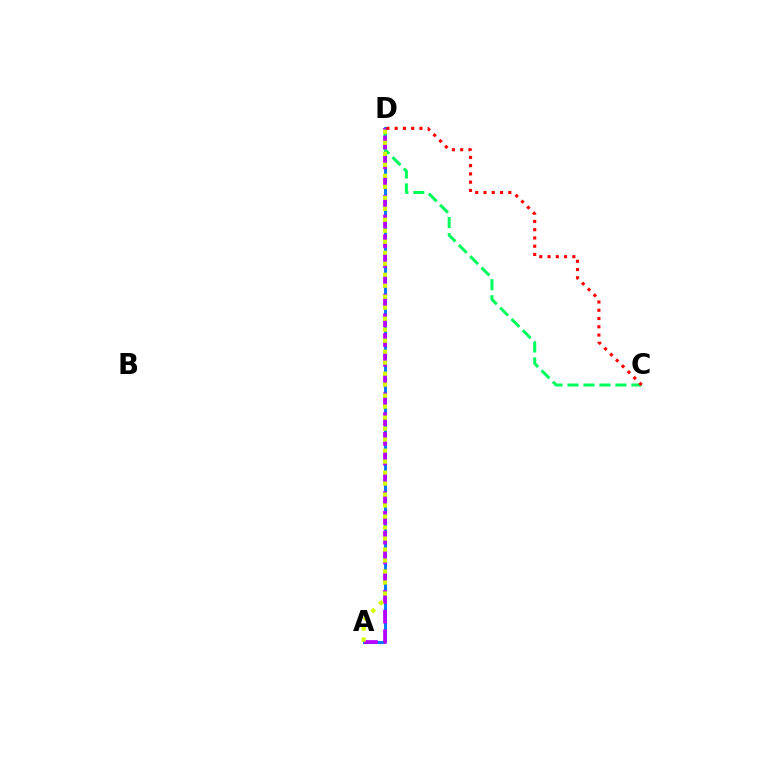{('A', 'D'): [{'color': '#0074ff', 'line_style': 'solid', 'thickness': 2.09}, {'color': '#b900ff', 'line_style': 'dashed', 'thickness': 2.68}, {'color': '#d1ff00', 'line_style': 'dotted', 'thickness': 2.99}], ('C', 'D'): [{'color': '#00ff5c', 'line_style': 'dashed', 'thickness': 2.17}, {'color': '#ff0000', 'line_style': 'dotted', 'thickness': 2.25}]}